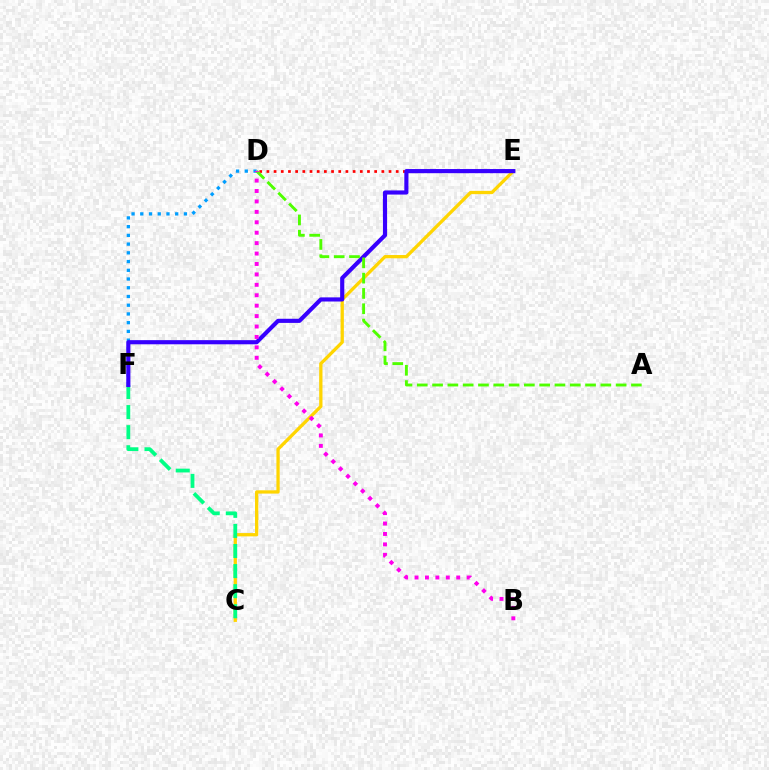{('D', 'E'): [{'color': '#ff0000', 'line_style': 'dotted', 'thickness': 1.95}], ('C', 'E'): [{'color': '#ffd500', 'line_style': 'solid', 'thickness': 2.37}], ('C', 'F'): [{'color': '#00ff86', 'line_style': 'dashed', 'thickness': 2.73}], ('D', 'F'): [{'color': '#009eff', 'line_style': 'dotted', 'thickness': 2.37}], ('E', 'F'): [{'color': '#3700ff', 'line_style': 'solid', 'thickness': 2.98}], ('A', 'D'): [{'color': '#4fff00', 'line_style': 'dashed', 'thickness': 2.08}], ('B', 'D'): [{'color': '#ff00ed', 'line_style': 'dotted', 'thickness': 2.83}]}